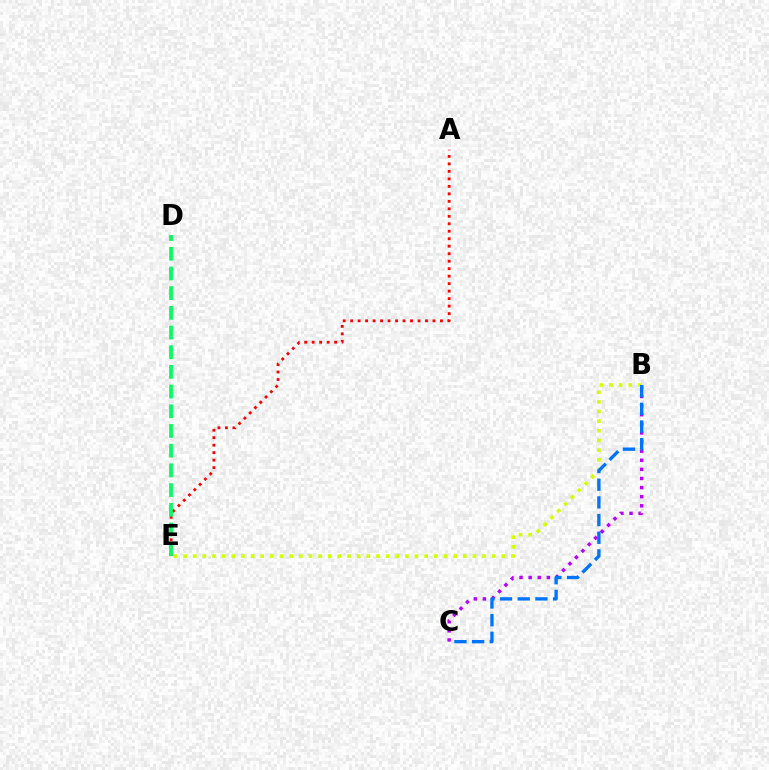{('A', 'E'): [{'color': '#ff0000', 'line_style': 'dotted', 'thickness': 2.03}], ('B', 'C'): [{'color': '#b900ff', 'line_style': 'dotted', 'thickness': 2.47}, {'color': '#0074ff', 'line_style': 'dashed', 'thickness': 2.4}], ('D', 'E'): [{'color': '#00ff5c', 'line_style': 'dashed', 'thickness': 2.68}], ('B', 'E'): [{'color': '#d1ff00', 'line_style': 'dotted', 'thickness': 2.62}]}